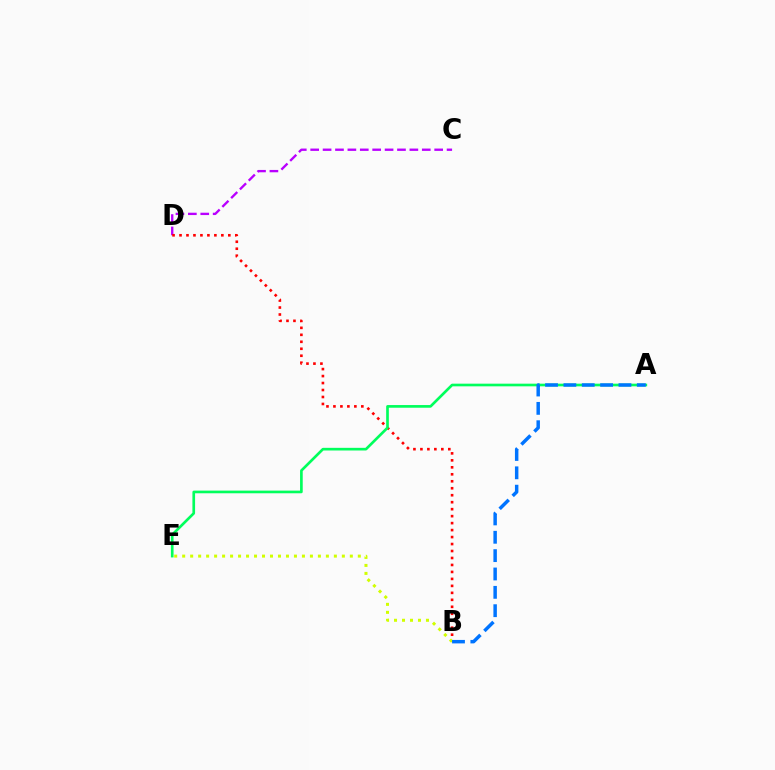{('C', 'D'): [{'color': '#b900ff', 'line_style': 'dashed', 'thickness': 1.68}], ('B', 'D'): [{'color': '#ff0000', 'line_style': 'dotted', 'thickness': 1.89}], ('B', 'E'): [{'color': '#d1ff00', 'line_style': 'dotted', 'thickness': 2.17}], ('A', 'E'): [{'color': '#00ff5c', 'line_style': 'solid', 'thickness': 1.92}], ('A', 'B'): [{'color': '#0074ff', 'line_style': 'dashed', 'thickness': 2.49}]}